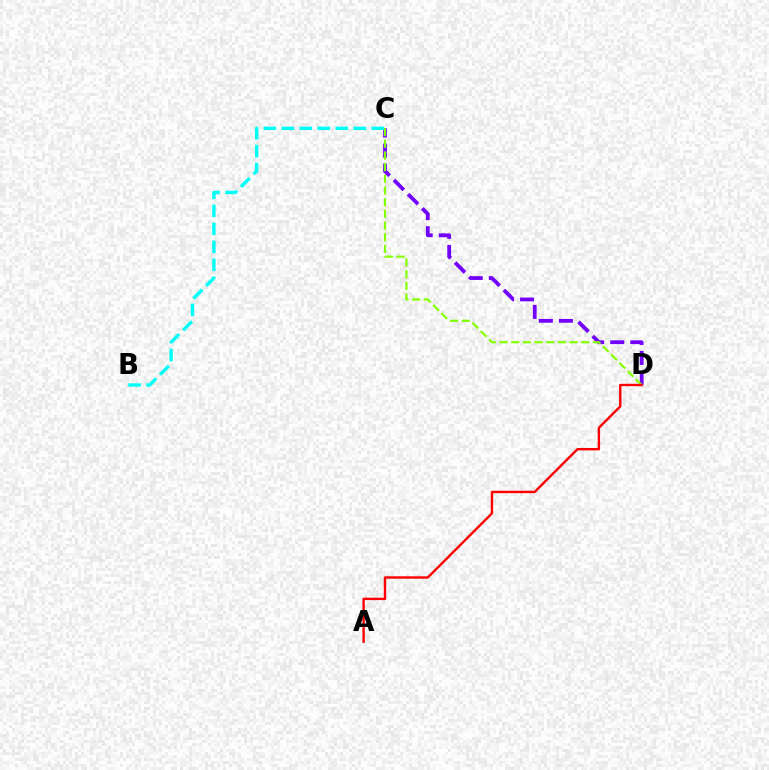{('C', 'D'): [{'color': '#7200ff', 'line_style': 'dashed', 'thickness': 2.73}, {'color': '#84ff00', 'line_style': 'dashed', 'thickness': 1.59}], ('B', 'C'): [{'color': '#00fff6', 'line_style': 'dashed', 'thickness': 2.44}], ('A', 'D'): [{'color': '#ff0000', 'line_style': 'solid', 'thickness': 1.72}]}